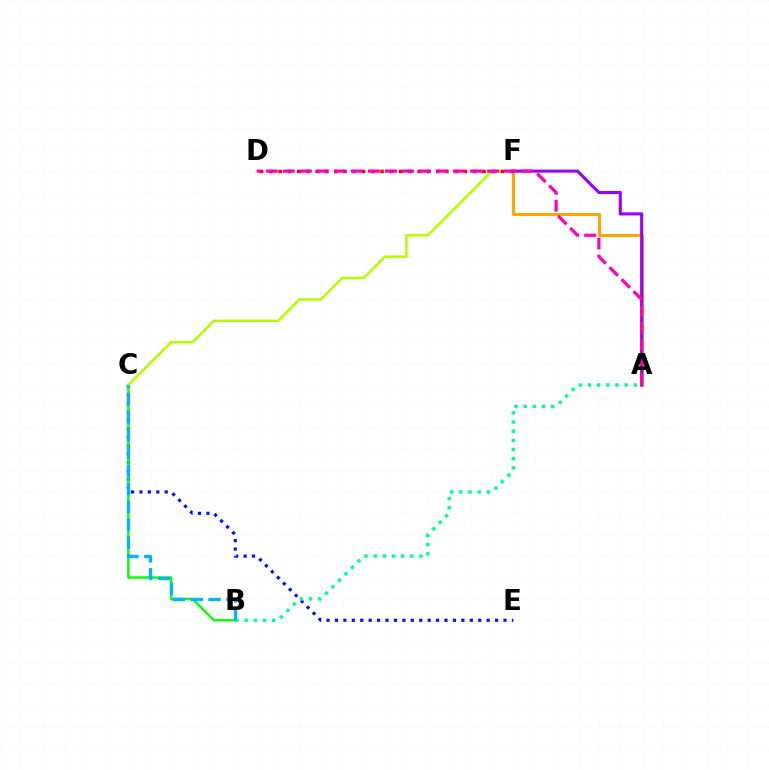{('C', 'E'): [{'color': '#0010ff', 'line_style': 'dotted', 'thickness': 2.29}], ('B', 'C'): [{'color': '#08ff00', 'line_style': 'solid', 'thickness': 1.74}, {'color': '#00b5ff', 'line_style': 'dashed', 'thickness': 2.43}], ('A', 'F'): [{'color': '#ffa500', 'line_style': 'solid', 'thickness': 2.18}, {'color': '#9b00ff', 'line_style': 'solid', 'thickness': 2.22}], ('C', 'F'): [{'color': '#b3ff00', 'line_style': 'solid', 'thickness': 1.83}], ('D', 'F'): [{'color': '#ff0000', 'line_style': 'dotted', 'thickness': 2.52}], ('A', 'D'): [{'color': '#ff00bd', 'line_style': 'dashed', 'thickness': 2.31}], ('A', 'B'): [{'color': '#00ff9d', 'line_style': 'dotted', 'thickness': 2.49}]}